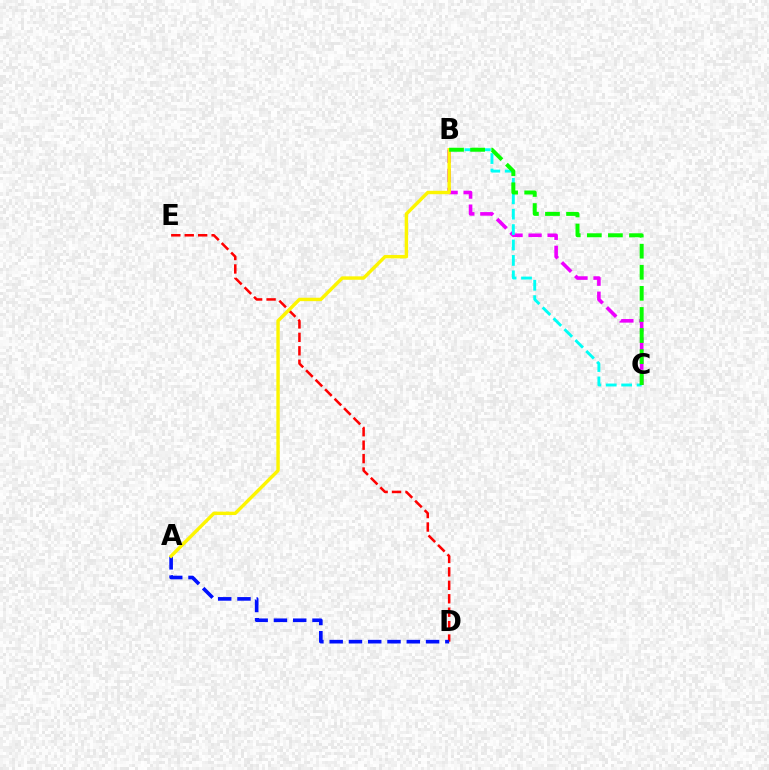{('B', 'C'): [{'color': '#ee00ff', 'line_style': 'dashed', 'thickness': 2.59}, {'color': '#00fff6', 'line_style': 'dashed', 'thickness': 2.09}, {'color': '#08ff00', 'line_style': 'dashed', 'thickness': 2.86}], ('D', 'E'): [{'color': '#ff0000', 'line_style': 'dashed', 'thickness': 1.83}], ('A', 'D'): [{'color': '#0010ff', 'line_style': 'dashed', 'thickness': 2.62}], ('A', 'B'): [{'color': '#fcf500', 'line_style': 'solid', 'thickness': 2.46}]}